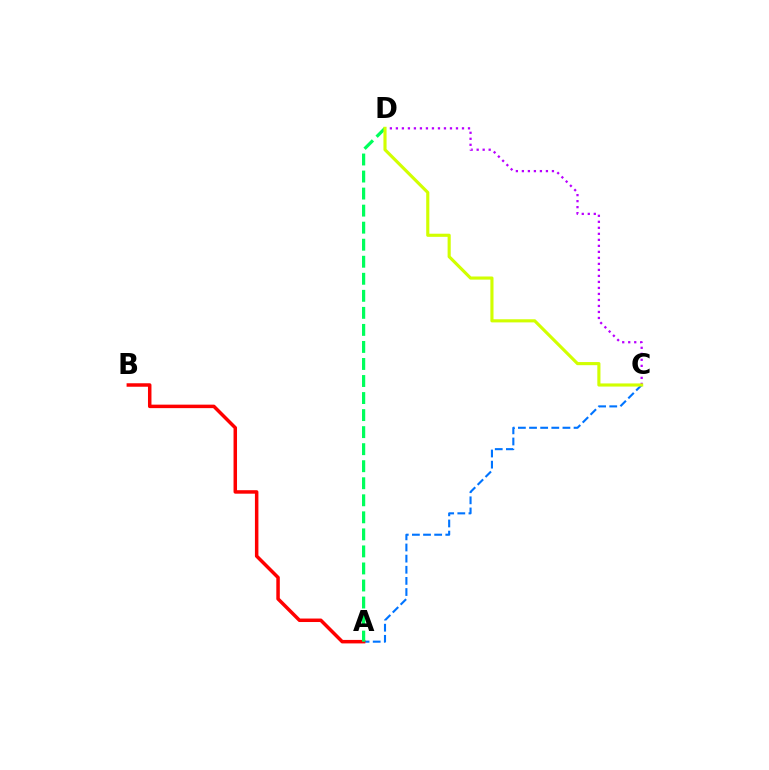{('A', 'C'): [{'color': '#0074ff', 'line_style': 'dashed', 'thickness': 1.51}], ('A', 'B'): [{'color': '#ff0000', 'line_style': 'solid', 'thickness': 2.51}], ('C', 'D'): [{'color': '#b900ff', 'line_style': 'dotted', 'thickness': 1.63}, {'color': '#d1ff00', 'line_style': 'solid', 'thickness': 2.25}], ('A', 'D'): [{'color': '#00ff5c', 'line_style': 'dashed', 'thickness': 2.31}]}